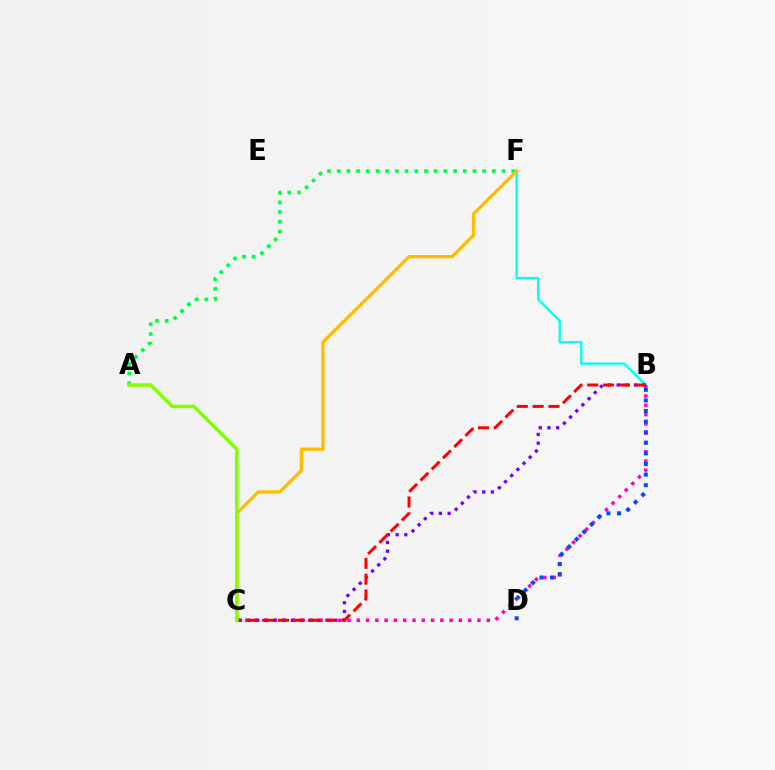{('B', 'F'): [{'color': '#00fff6', 'line_style': 'solid', 'thickness': 1.68}], ('B', 'C'): [{'color': '#ff00cf', 'line_style': 'dotted', 'thickness': 2.52}, {'color': '#7200ff', 'line_style': 'dotted', 'thickness': 2.36}, {'color': '#ff0000', 'line_style': 'dashed', 'thickness': 2.15}], ('A', 'F'): [{'color': '#00ff39', 'line_style': 'dotted', 'thickness': 2.63}], ('C', 'F'): [{'color': '#ffbd00', 'line_style': 'solid', 'thickness': 2.39}], ('B', 'D'): [{'color': '#004bff', 'line_style': 'dotted', 'thickness': 2.88}], ('A', 'C'): [{'color': '#84ff00', 'line_style': 'solid', 'thickness': 2.53}]}